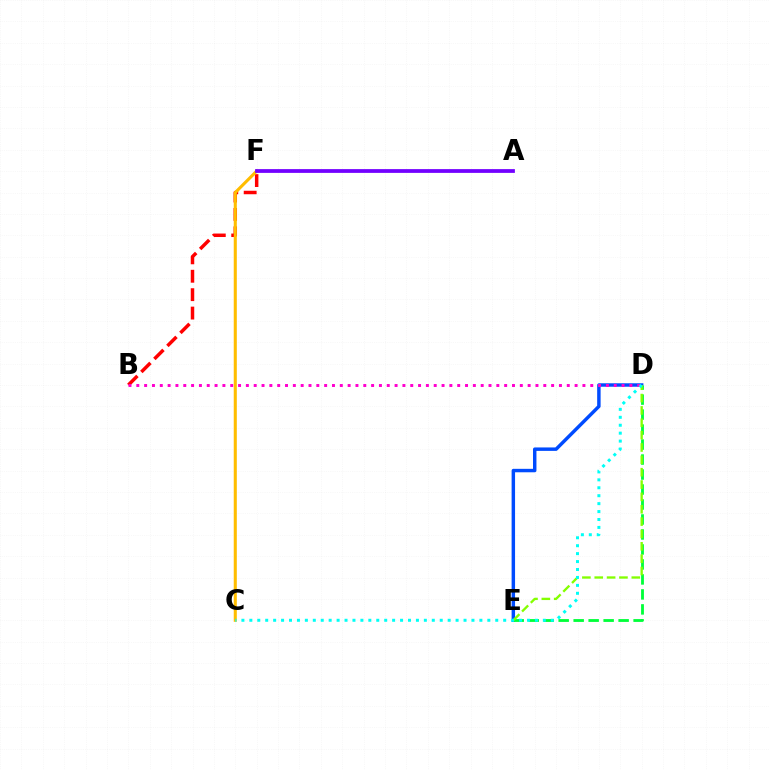{('D', 'E'): [{'color': '#004bff', 'line_style': 'solid', 'thickness': 2.48}, {'color': '#00ff39', 'line_style': 'dashed', 'thickness': 2.04}, {'color': '#84ff00', 'line_style': 'dashed', 'thickness': 1.68}], ('B', 'F'): [{'color': '#ff0000', 'line_style': 'dashed', 'thickness': 2.5}], ('B', 'D'): [{'color': '#ff00cf', 'line_style': 'dotted', 'thickness': 2.13}], ('C', 'F'): [{'color': '#ffbd00', 'line_style': 'solid', 'thickness': 2.21}], ('C', 'D'): [{'color': '#00fff6', 'line_style': 'dotted', 'thickness': 2.16}], ('A', 'F'): [{'color': '#7200ff', 'line_style': 'solid', 'thickness': 2.71}]}